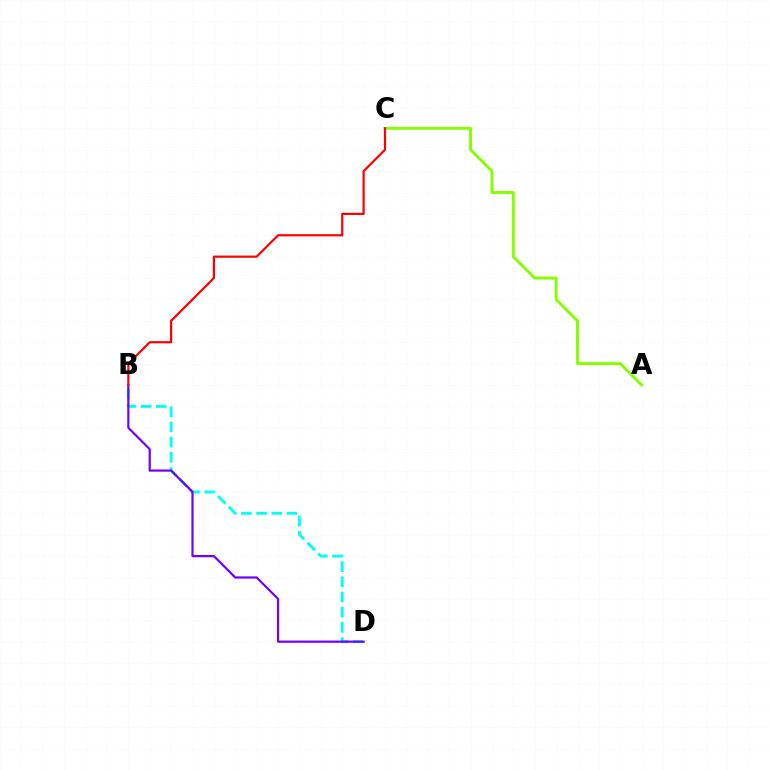{('B', 'D'): [{'color': '#00fff6', 'line_style': 'dashed', 'thickness': 2.06}, {'color': '#7200ff', 'line_style': 'solid', 'thickness': 1.59}], ('A', 'C'): [{'color': '#84ff00', 'line_style': 'solid', 'thickness': 2.09}], ('B', 'C'): [{'color': '#ff0000', 'line_style': 'solid', 'thickness': 1.58}]}